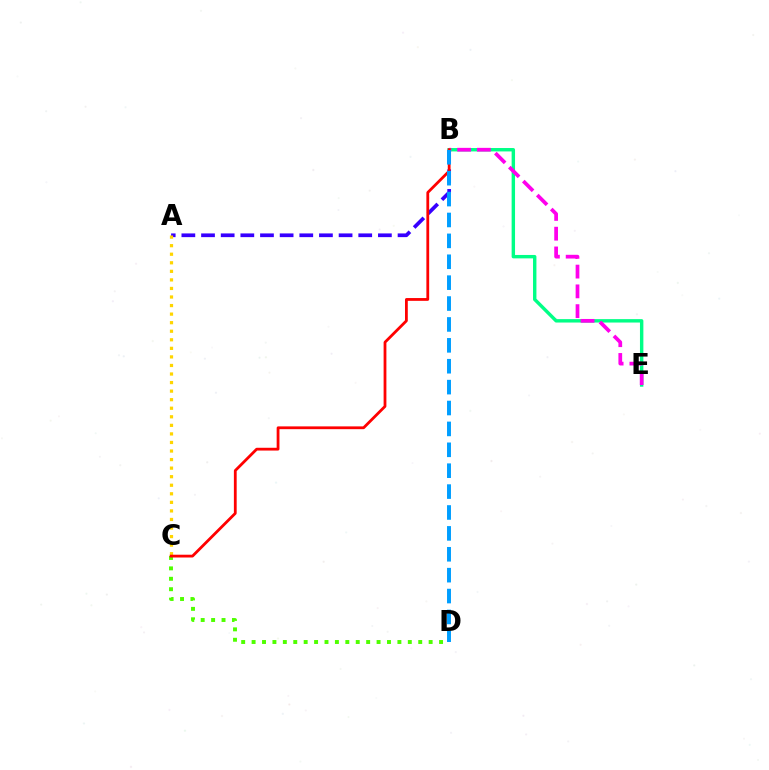{('C', 'D'): [{'color': '#4fff00', 'line_style': 'dotted', 'thickness': 2.83}], ('A', 'B'): [{'color': '#3700ff', 'line_style': 'dashed', 'thickness': 2.67}], ('B', 'E'): [{'color': '#00ff86', 'line_style': 'solid', 'thickness': 2.45}, {'color': '#ff00ed', 'line_style': 'dashed', 'thickness': 2.69}], ('A', 'C'): [{'color': '#ffd500', 'line_style': 'dotted', 'thickness': 2.32}], ('B', 'C'): [{'color': '#ff0000', 'line_style': 'solid', 'thickness': 2.01}], ('B', 'D'): [{'color': '#009eff', 'line_style': 'dashed', 'thickness': 2.84}]}